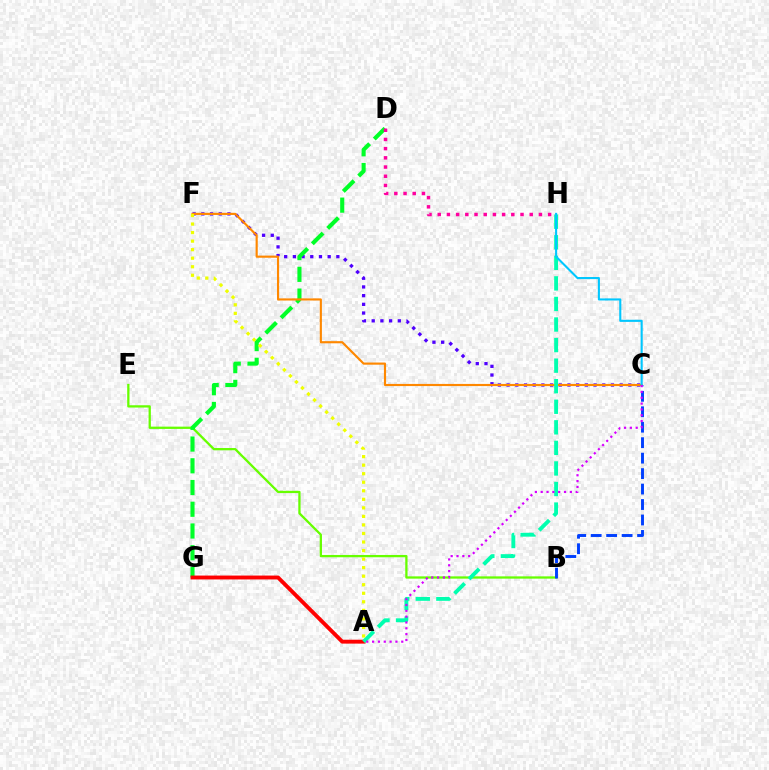{('C', 'F'): [{'color': '#4f00ff', 'line_style': 'dotted', 'thickness': 2.36}, {'color': '#ff8800', 'line_style': 'solid', 'thickness': 1.55}], ('B', 'E'): [{'color': '#66ff00', 'line_style': 'solid', 'thickness': 1.64}], ('D', 'G'): [{'color': '#00ff27', 'line_style': 'dashed', 'thickness': 2.95}], ('A', 'G'): [{'color': '#ff0000', 'line_style': 'solid', 'thickness': 2.8}], ('B', 'C'): [{'color': '#003fff', 'line_style': 'dashed', 'thickness': 2.1}], ('A', 'H'): [{'color': '#00ffaf', 'line_style': 'dashed', 'thickness': 2.79}], ('D', 'H'): [{'color': '#ff00a0', 'line_style': 'dotted', 'thickness': 2.5}], ('C', 'H'): [{'color': '#00c7ff', 'line_style': 'solid', 'thickness': 1.5}], ('A', 'F'): [{'color': '#eeff00', 'line_style': 'dotted', 'thickness': 2.32}], ('A', 'C'): [{'color': '#d600ff', 'line_style': 'dotted', 'thickness': 1.58}]}